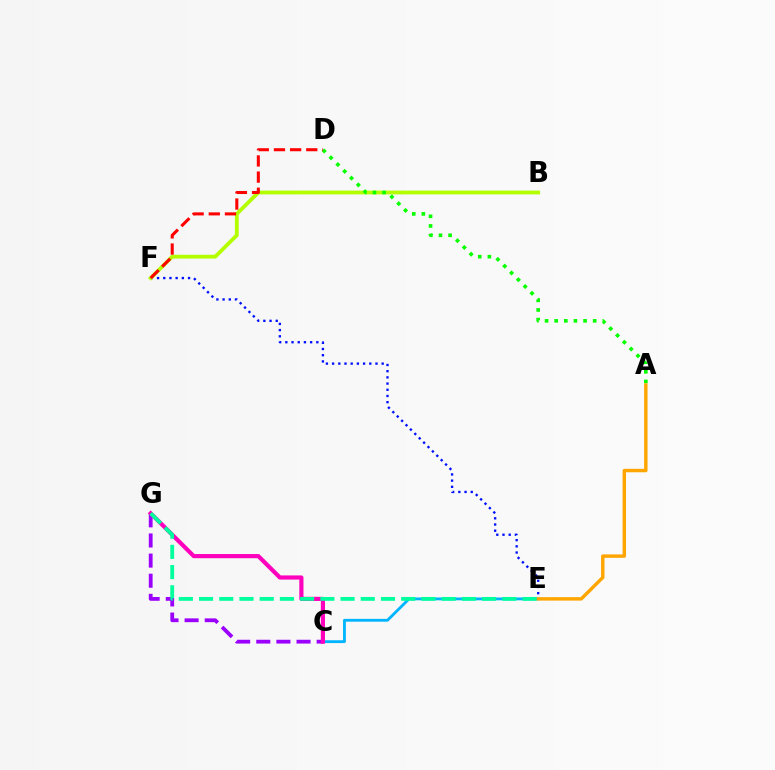{('C', 'E'): [{'color': '#00b5ff', 'line_style': 'solid', 'thickness': 2.03}], ('E', 'F'): [{'color': '#0010ff', 'line_style': 'dotted', 'thickness': 1.68}], ('C', 'G'): [{'color': '#9b00ff', 'line_style': 'dashed', 'thickness': 2.73}, {'color': '#ff00bd', 'line_style': 'solid', 'thickness': 2.99}], ('B', 'F'): [{'color': '#b3ff00', 'line_style': 'solid', 'thickness': 2.74}], ('A', 'D'): [{'color': '#08ff00', 'line_style': 'dotted', 'thickness': 2.61}], ('A', 'E'): [{'color': '#ffa500', 'line_style': 'solid', 'thickness': 2.46}], ('D', 'F'): [{'color': '#ff0000', 'line_style': 'dashed', 'thickness': 2.2}], ('E', 'G'): [{'color': '#00ff9d', 'line_style': 'dashed', 'thickness': 2.75}]}